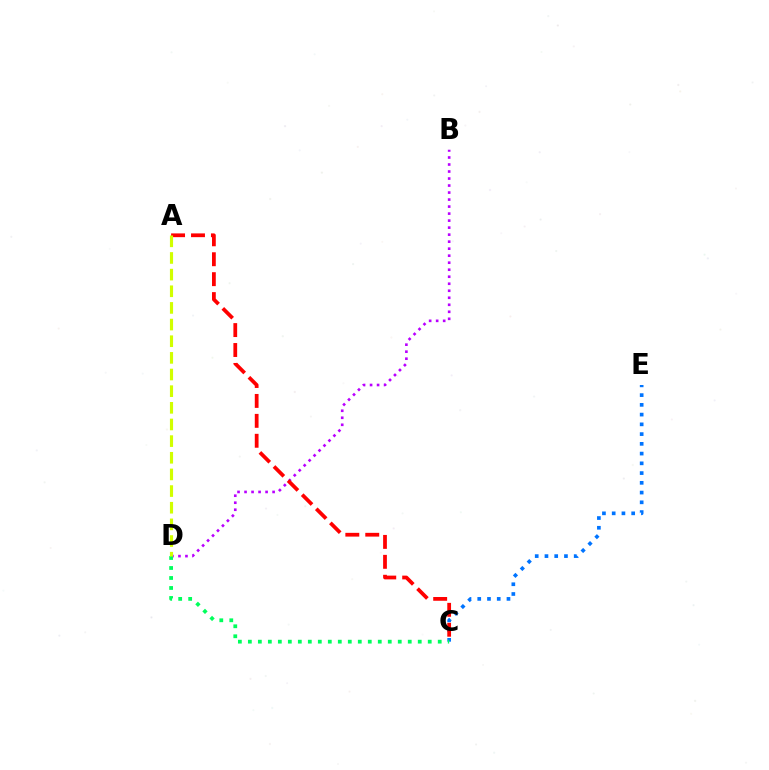{('C', 'E'): [{'color': '#0074ff', 'line_style': 'dotted', 'thickness': 2.65}], ('B', 'D'): [{'color': '#b900ff', 'line_style': 'dotted', 'thickness': 1.91}], ('A', 'C'): [{'color': '#ff0000', 'line_style': 'dashed', 'thickness': 2.71}], ('C', 'D'): [{'color': '#00ff5c', 'line_style': 'dotted', 'thickness': 2.71}], ('A', 'D'): [{'color': '#d1ff00', 'line_style': 'dashed', 'thickness': 2.26}]}